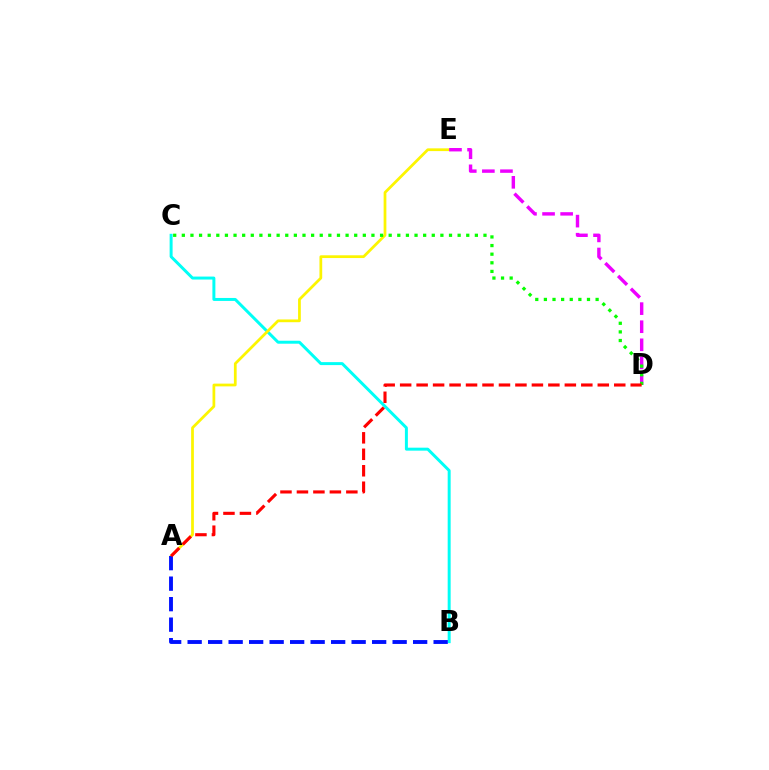{('B', 'C'): [{'color': '#00fff6', 'line_style': 'solid', 'thickness': 2.14}], ('A', 'E'): [{'color': '#fcf500', 'line_style': 'solid', 'thickness': 1.98}], ('A', 'B'): [{'color': '#0010ff', 'line_style': 'dashed', 'thickness': 2.78}], ('D', 'E'): [{'color': '#ee00ff', 'line_style': 'dashed', 'thickness': 2.46}], ('C', 'D'): [{'color': '#08ff00', 'line_style': 'dotted', 'thickness': 2.34}], ('A', 'D'): [{'color': '#ff0000', 'line_style': 'dashed', 'thickness': 2.24}]}